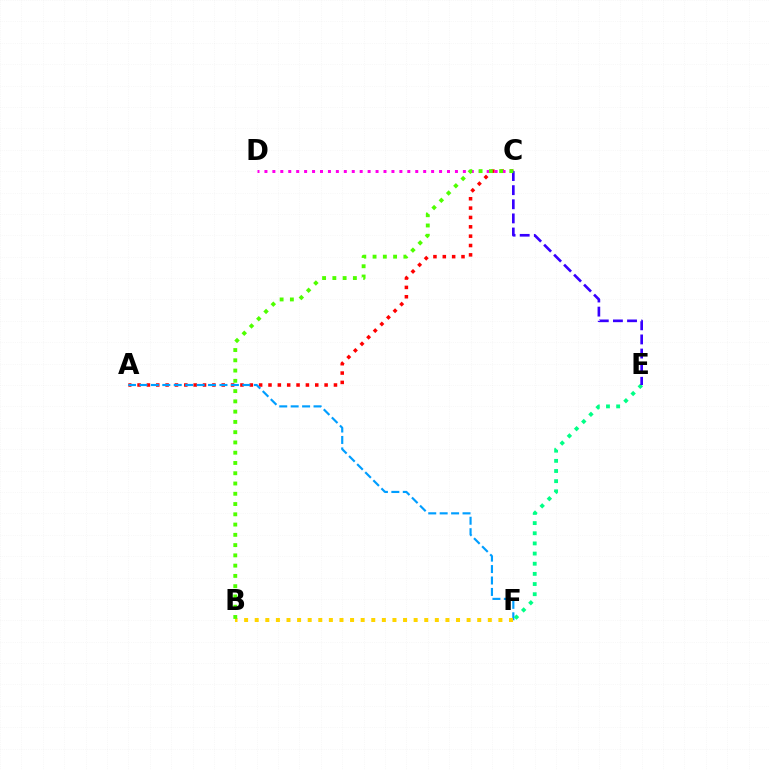{('A', 'C'): [{'color': '#ff0000', 'line_style': 'dotted', 'thickness': 2.54}], ('A', 'F'): [{'color': '#009eff', 'line_style': 'dashed', 'thickness': 1.55}], ('B', 'F'): [{'color': '#ffd500', 'line_style': 'dotted', 'thickness': 2.88}], ('C', 'D'): [{'color': '#ff00ed', 'line_style': 'dotted', 'thickness': 2.16}], ('E', 'F'): [{'color': '#00ff86', 'line_style': 'dotted', 'thickness': 2.76}], ('C', 'E'): [{'color': '#3700ff', 'line_style': 'dashed', 'thickness': 1.92}], ('B', 'C'): [{'color': '#4fff00', 'line_style': 'dotted', 'thickness': 2.79}]}